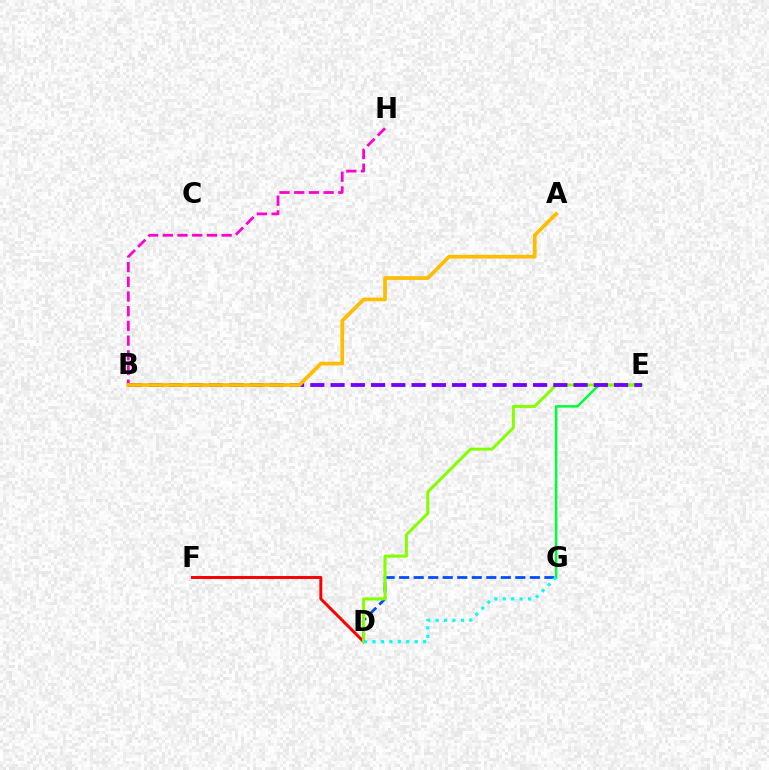{('D', 'G'): [{'color': '#004bff', 'line_style': 'dashed', 'thickness': 1.97}, {'color': '#00fff6', 'line_style': 'dotted', 'thickness': 2.3}], ('E', 'G'): [{'color': '#00ff39', 'line_style': 'solid', 'thickness': 1.83}], ('D', 'F'): [{'color': '#ff0000', 'line_style': 'solid', 'thickness': 2.15}], ('B', 'H'): [{'color': '#ff00cf', 'line_style': 'dashed', 'thickness': 2.0}], ('D', 'E'): [{'color': '#84ff00', 'line_style': 'solid', 'thickness': 2.18}], ('B', 'E'): [{'color': '#7200ff', 'line_style': 'dashed', 'thickness': 2.75}], ('A', 'B'): [{'color': '#ffbd00', 'line_style': 'solid', 'thickness': 2.67}]}